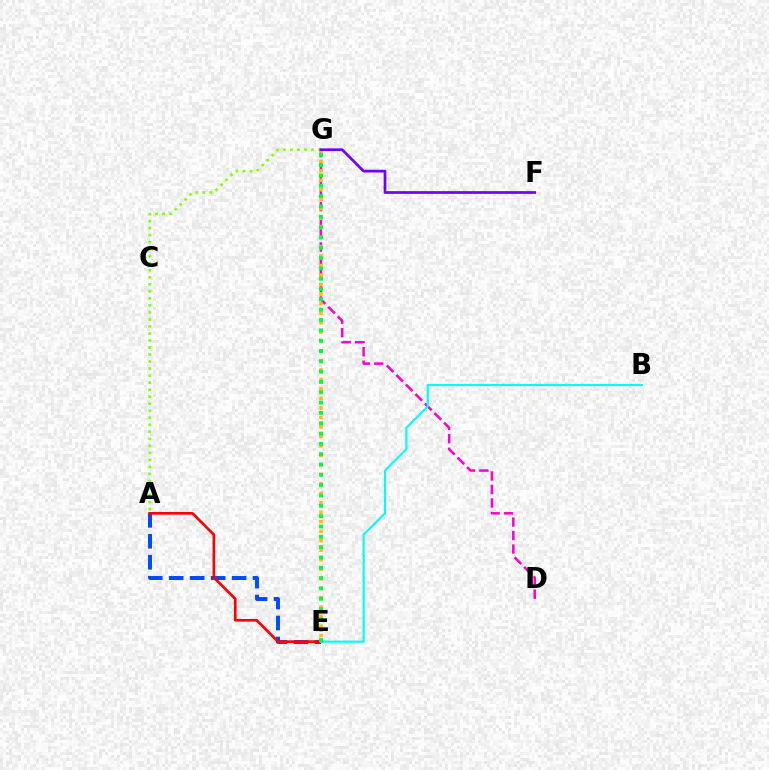{('D', 'G'): [{'color': '#ff00cf', 'line_style': 'dashed', 'thickness': 1.83}], ('A', 'E'): [{'color': '#004bff', 'line_style': 'dashed', 'thickness': 2.85}, {'color': '#ff0000', 'line_style': 'solid', 'thickness': 1.93}], ('E', 'G'): [{'color': '#ffbd00', 'line_style': 'dotted', 'thickness': 2.58}, {'color': '#00ff39', 'line_style': 'dotted', 'thickness': 2.81}], ('A', 'G'): [{'color': '#84ff00', 'line_style': 'dotted', 'thickness': 1.91}], ('B', 'E'): [{'color': '#00fff6', 'line_style': 'solid', 'thickness': 1.54}], ('F', 'G'): [{'color': '#7200ff', 'line_style': 'solid', 'thickness': 1.96}]}